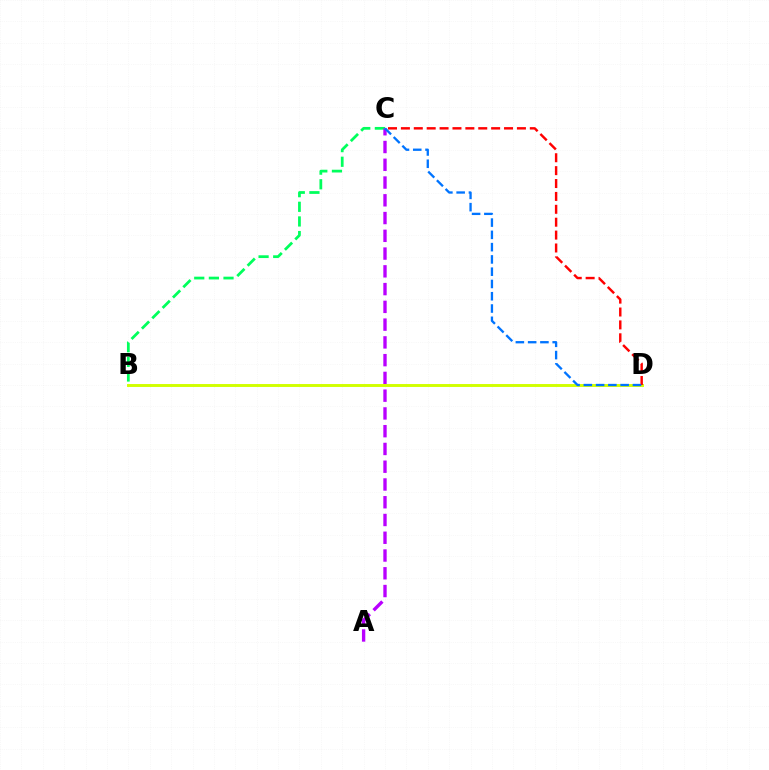{('B', 'C'): [{'color': '#00ff5c', 'line_style': 'dashed', 'thickness': 1.99}], ('A', 'C'): [{'color': '#b900ff', 'line_style': 'dashed', 'thickness': 2.41}], ('B', 'D'): [{'color': '#d1ff00', 'line_style': 'solid', 'thickness': 2.1}], ('C', 'D'): [{'color': '#ff0000', 'line_style': 'dashed', 'thickness': 1.75}, {'color': '#0074ff', 'line_style': 'dashed', 'thickness': 1.67}]}